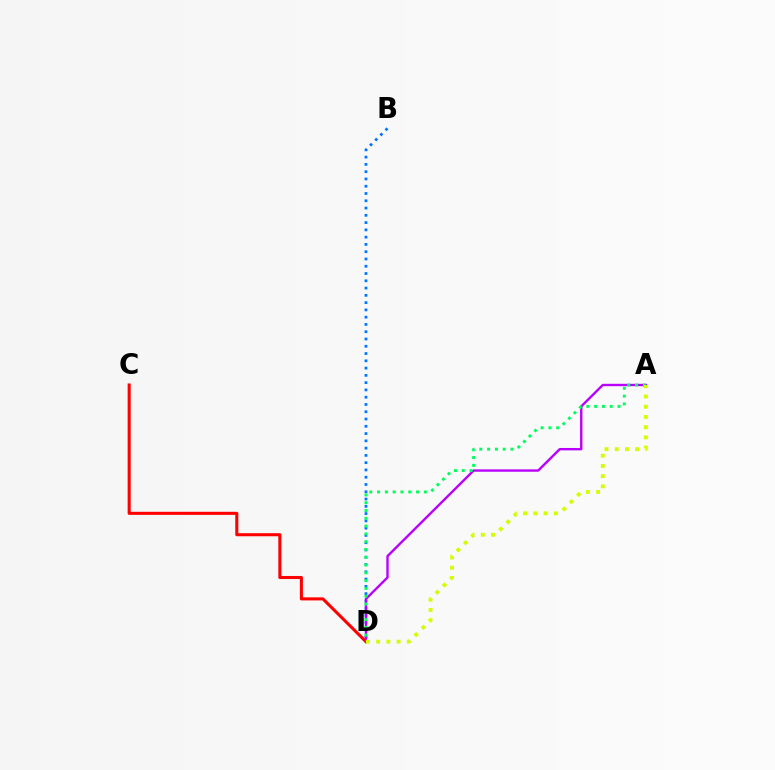{('B', 'D'): [{'color': '#0074ff', 'line_style': 'dotted', 'thickness': 1.98}], ('C', 'D'): [{'color': '#ff0000', 'line_style': 'solid', 'thickness': 2.2}], ('A', 'D'): [{'color': '#b900ff', 'line_style': 'solid', 'thickness': 1.71}, {'color': '#00ff5c', 'line_style': 'dotted', 'thickness': 2.12}, {'color': '#d1ff00', 'line_style': 'dotted', 'thickness': 2.78}]}